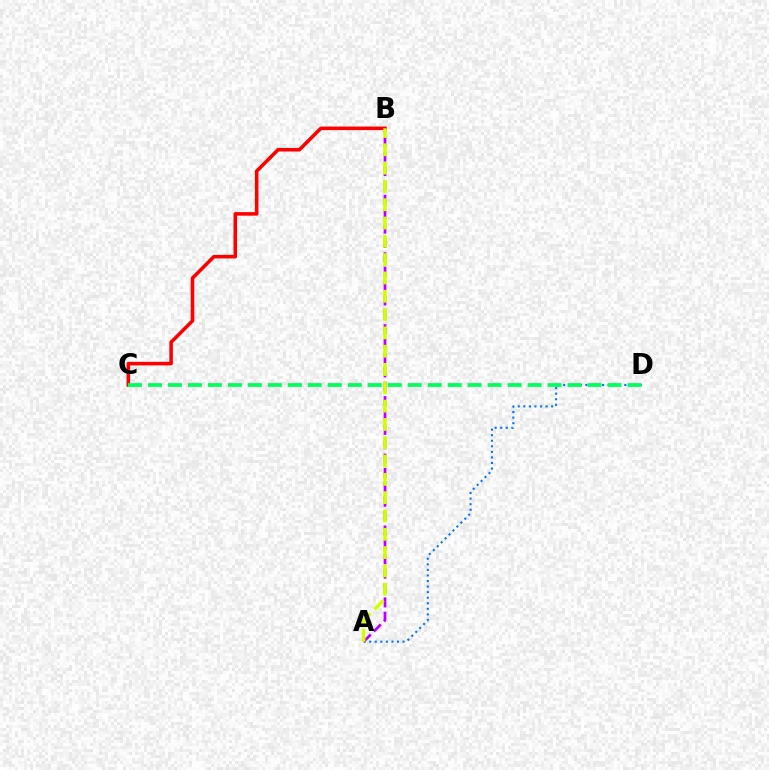{('A', 'D'): [{'color': '#0074ff', 'line_style': 'dotted', 'thickness': 1.51}], ('A', 'B'): [{'color': '#b900ff', 'line_style': 'dashed', 'thickness': 1.95}, {'color': '#d1ff00', 'line_style': 'dashed', 'thickness': 2.49}], ('B', 'C'): [{'color': '#ff0000', 'line_style': 'solid', 'thickness': 2.56}], ('C', 'D'): [{'color': '#00ff5c', 'line_style': 'dashed', 'thickness': 2.71}]}